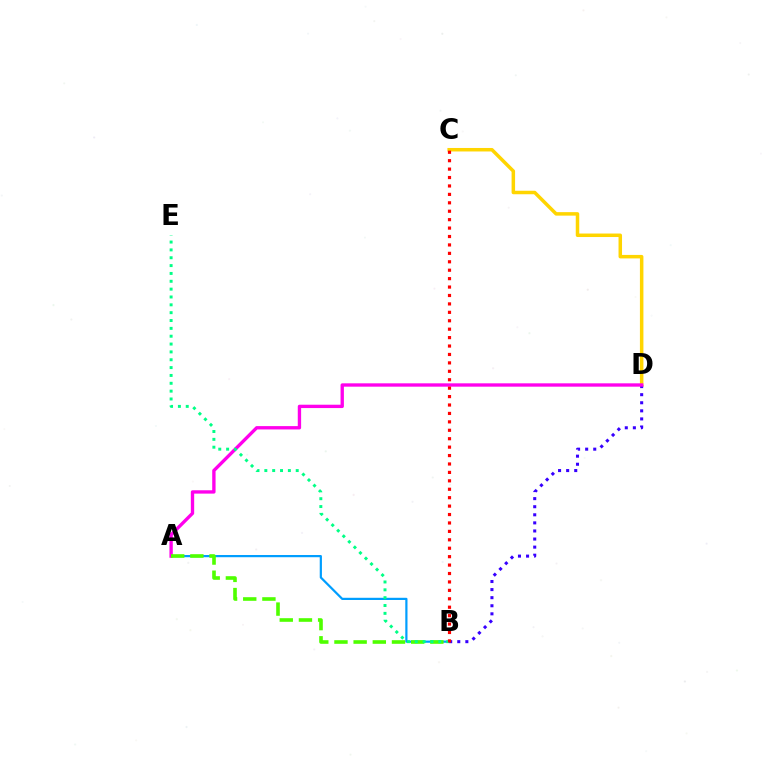{('A', 'B'): [{'color': '#009eff', 'line_style': 'solid', 'thickness': 1.59}, {'color': '#4fff00', 'line_style': 'dashed', 'thickness': 2.6}], ('C', 'D'): [{'color': '#ffd500', 'line_style': 'solid', 'thickness': 2.52}], ('B', 'D'): [{'color': '#3700ff', 'line_style': 'dotted', 'thickness': 2.2}], ('A', 'D'): [{'color': '#ff00ed', 'line_style': 'solid', 'thickness': 2.41}], ('B', 'E'): [{'color': '#00ff86', 'line_style': 'dotted', 'thickness': 2.13}], ('B', 'C'): [{'color': '#ff0000', 'line_style': 'dotted', 'thickness': 2.29}]}